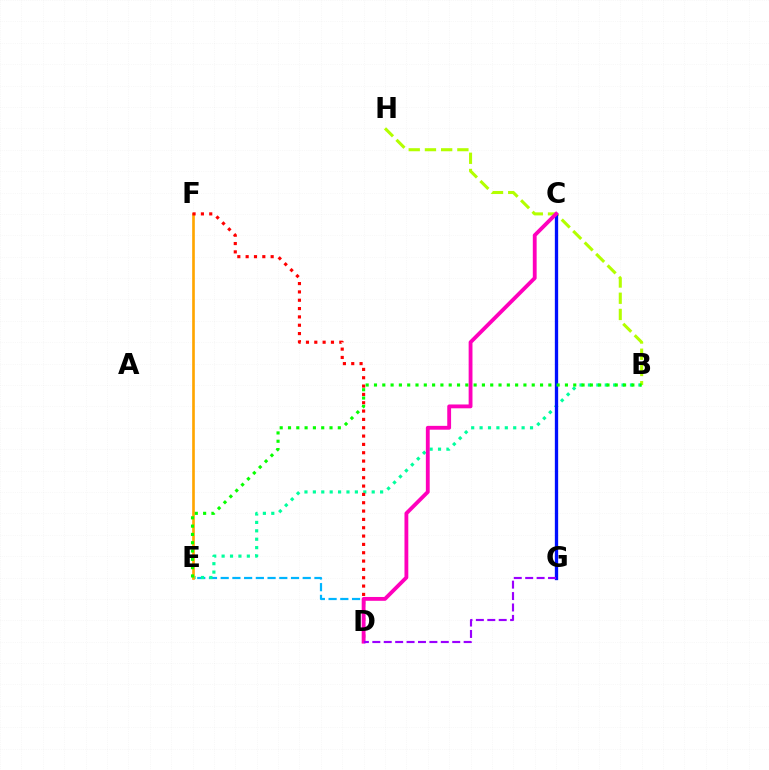{('D', 'E'): [{'color': '#00b5ff', 'line_style': 'dashed', 'thickness': 1.59}], ('B', 'E'): [{'color': '#00ff9d', 'line_style': 'dotted', 'thickness': 2.28}, {'color': '#08ff00', 'line_style': 'dotted', 'thickness': 2.26}], ('B', 'H'): [{'color': '#b3ff00', 'line_style': 'dashed', 'thickness': 2.2}], ('E', 'F'): [{'color': '#ffa500', 'line_style': 'solid', 'thickness': 1.92}], ('D', 'F'): [{'color': '#ff0000', 'line_style': 'dotted', 'thickness': 2.26}], ('C', 'G'): [{'color': '#0010ff', 'line_style': 'solid', 'thickness': 2.39}], ('C', 'D'): [{'color': '#ff00bd', 'line_style': 'solid', 'thickness': 2.76}], ('D', 'G'): [{'color': '#9b00ff', 'line_style': 'dashed', 'thickness': 1.55}]}